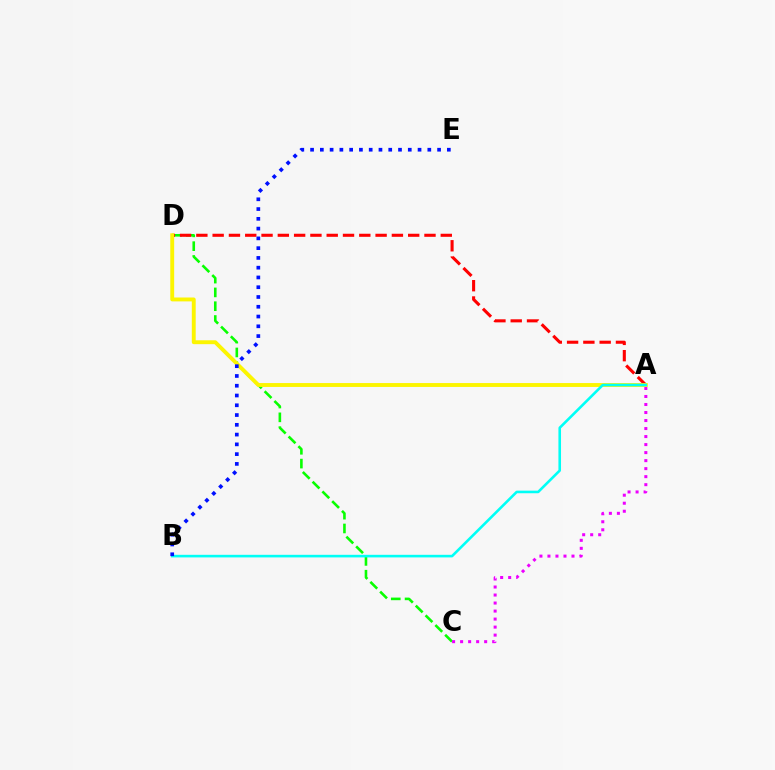{('C', 'D'): [{'color': '#08ff00', 'line_style': 'dashed', 'thickness': 1.87}], ('A', 'D'): [{'color': '#ff0000', 'line_style': 'dashed', 'thickness': 2.21}, {'color': '#fcf500', 'line_style': 'solid', 'thickness': 2.8}], ('A', 'C'): [{'color': '#ee00ff', 'line_style': 'dotted', 'thickness': 2.18}], ('A', 'B'): [{'color': '#00fff6', 'line_style': 'solid', 'thickness': 1.87}], ('B', 'E'): [{'color': '#0010ff', 'line_style': 'dotted', 'thickness': 2.65}]}